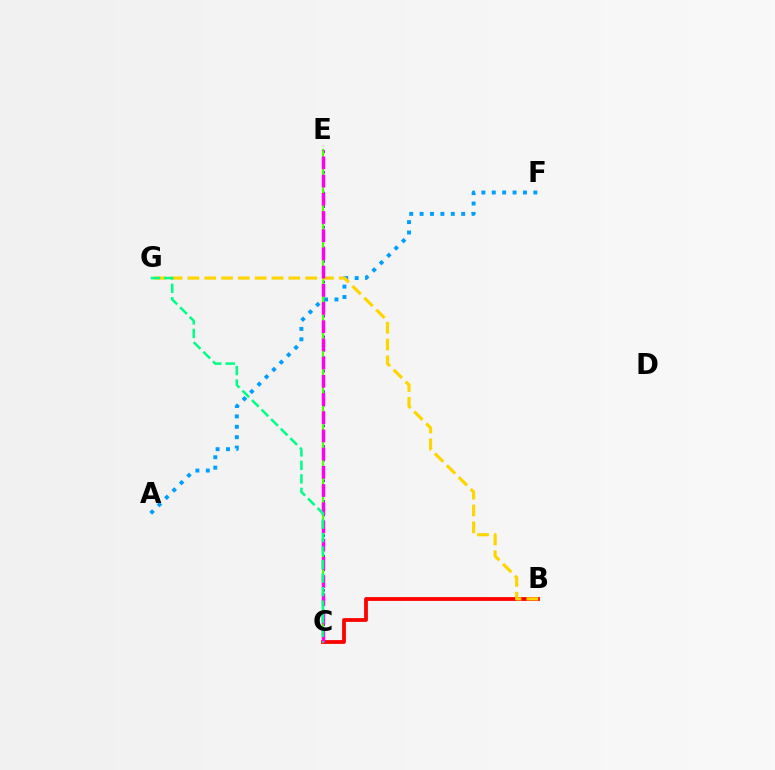{('B', 'C'): [{'color': '#ff0000', 'line_style': 'solid', 'thickness': 2.72}], ('C', 'E'): [{'color': '#3700ff', 'line_style': 'dotted', 'thickness': 1.86}, {'color': '#4fff00', 'line_style': 'solid', 'thickness': 1.53}, {'color': '#ff00ed', 'line_style': 'dashed', 'thickness': 2.47}], ('A', 'F'): [{'color': '#009eff', 'line_style': 'dotted', 'thickness': 2.82}], ('B', 'G'): [{'color': '#ffd500', 'line_style': 'dashed', 'thickness': 2.28}], ('C', 'G'): [{'color': '#00ff86', 'line_style': 'dashed', 'thickness': 1.84}]}